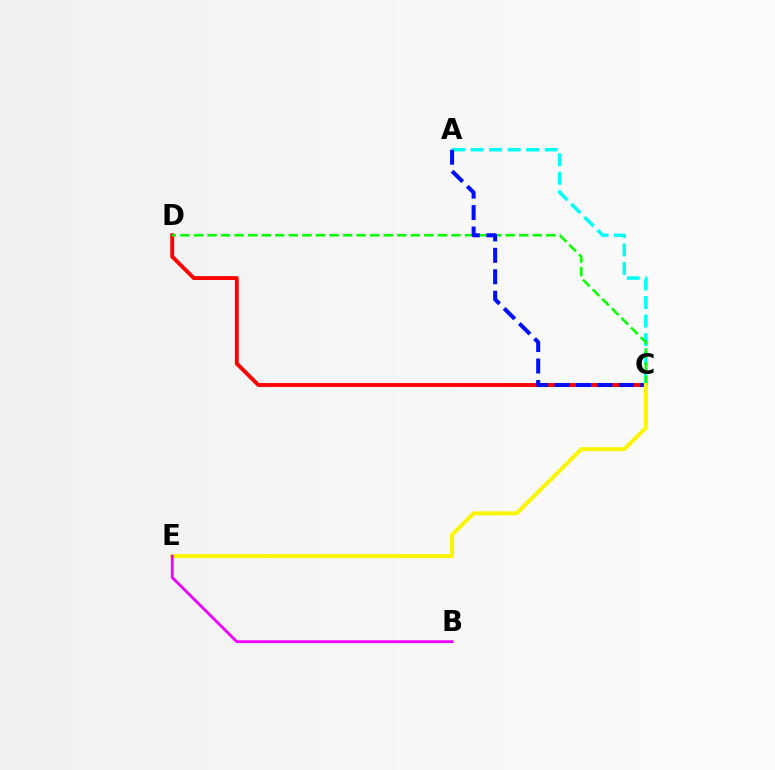{('A', 'C'): [{'color': '#00fff6', 'line_style': 'dashed', 'thickness': 2.52}, {'color': '#0010ff', 'line_style': 'dashed', 'thickness': 2.91}], ('C', 'D'): [{'color': '#ff0000', 'line_style': 'solid', 'thickness': 2.79}, {'color': '#08ff00', 'line_style': 'dashed', 'thickness': 1.84}], ('C', 'E'): [{'color': '#fcf500', 'line_style': 'solid', 'thickness': 2.86}], ('B', 'E'): [{'color': '#ee00ff', 'line_style': 'solid', 'thickness': 2.02}]}